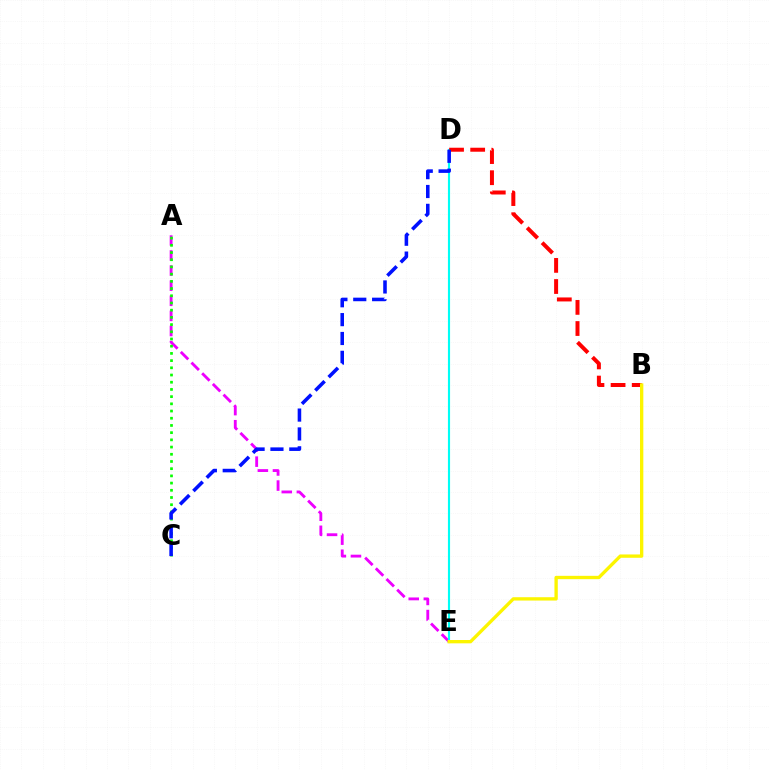{('A', 'E'): [{'color': '#ee00ff', 'line_style': 'dashed', 'thickness': 2.05}], ('D', 'E'): [{'color': '#00fff6', 'line_style': 'solid', 'thickness': 1.54}], ('B', 'D'): [{'color': '#ff0000', 'line_style': 'dashed', 'thickness': 2.87}], ('A', 'C'): [{'color': '#08ff00', 'line_style': 'dotted', 'thickness': 1.96}], ('B', 'E'): [{'color': '#fcf500', 'line_style': 'solid', 'thickness': 2.4}], ('C', 'D'): [{'color': '#0010ff', 'line_style': 'dashed', 'thickness': 2.56}]}